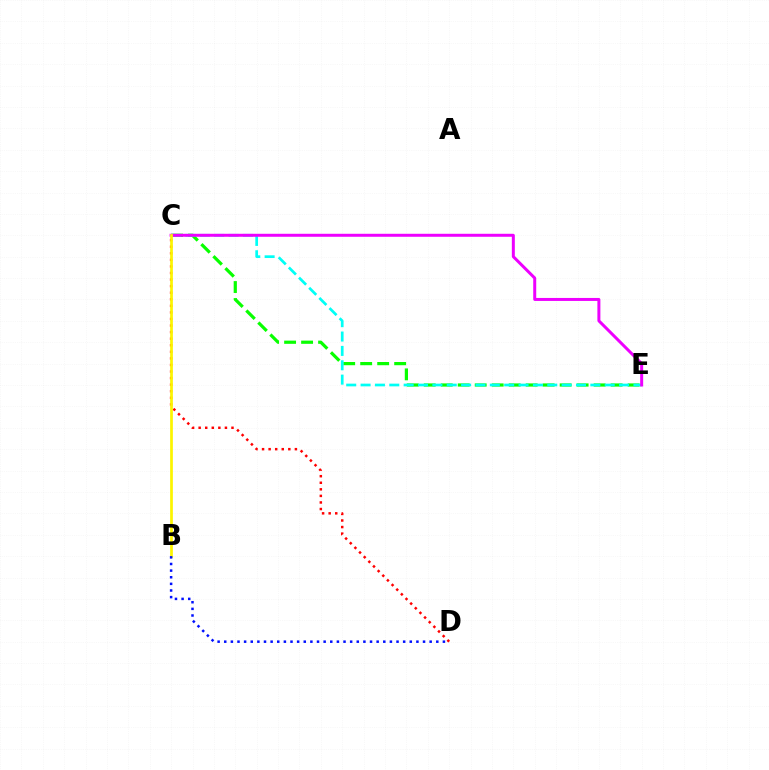{('C', 'E'): [{'color': '#08ff00', 'line_style': 'dashed', 'thickness': 2.31}, {'color': '#00fff6', 'line_style': 'dashed', 'thickness': 1.95}, {'color': '#ee00ff', 'line_style': 'solid', 'thickness': 2.15}], ('C', 'D'): [{'color': '#ff0000', 'line_style': 'dotted', 'thickness': 1.78}], ('B', 'C'): [{'color': '#fcf500', 'line_style': 'solid', 'thickness': 1.96}], ('B', 'D'): [{'color': '#0010ff', 'line_style': 'dotted', 'thickness': 1.8}]}